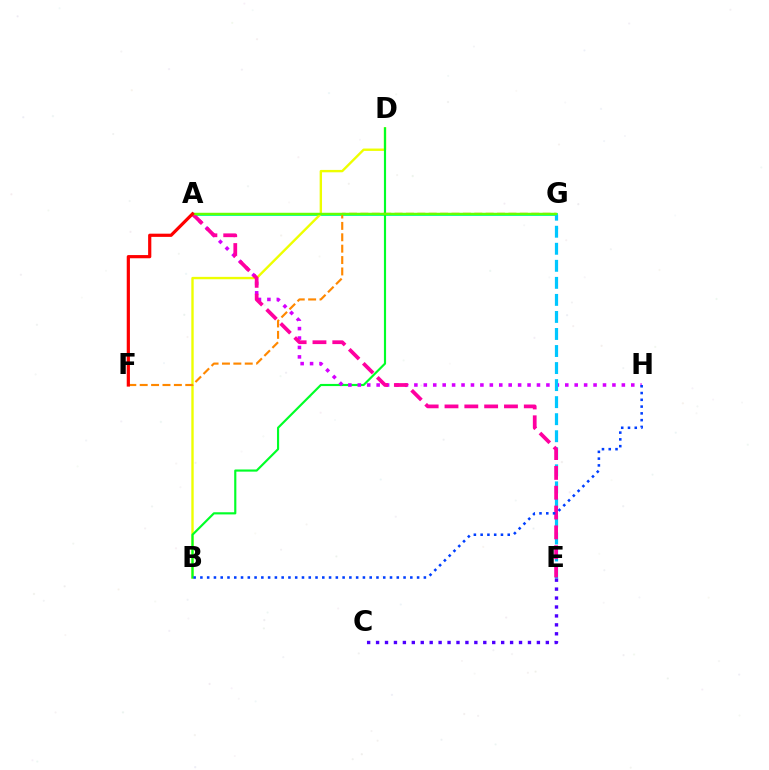{('A', 'G'): [{'color': '#00ffaf', 'line_style': 'solid', 'thickness': 2.09}, {'color': '#66ff00', 'line_style': 'solid', 'thickness': 1.76}], ('B', 'D'): [{'color': '#eeff00', 'line_style': 'solid', 'thickness': 1.71}, {'color': '#00ff27', 'line_style': 'solid', 'thickness': 1.55}], ('A', 'H'): [{'color': '#d600ff', 'line_style': 'dotted', 'thickness': 2.56}], ('E', 'G'): [{'color': '#00c7ff', 'line_style': 'dashed', 'thickness': 2.32}], ('A', 'E'): [{'color': '#ff00a0', 'line_style': 'dashed', 'thickness': 2.69}], ('F', 'G'): [{'color': '#ff8800', 'line_style': 'dashed', 'thickness': 1.55}], ('B', 'H'): [{'color': '#003fff', 'line_style': 'dotted', 'thickness': 1.84}], ('A', 'F'): [{'color': '#ff0000', 'line_style': 'solid', 'thickness': 2.3}], ('C', 'E'): [{'color': '#4f00ff', 'line_style': 'dotted', 'thickness': 2.43}]}